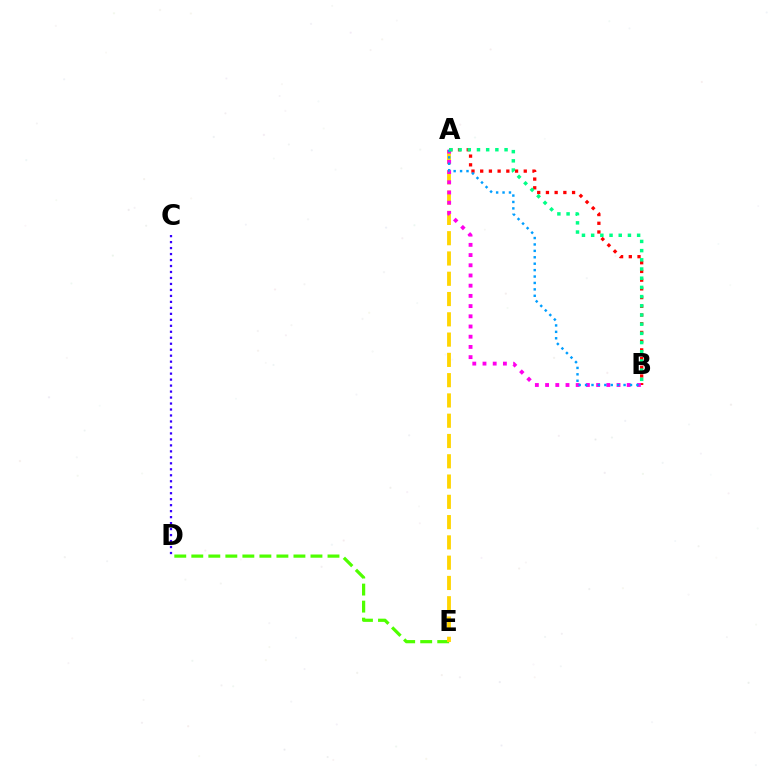{('D', 'E'): [{'color': '#4fff00', 'line_style': 'dashed', 'thickness': 2.31}], ('C', 'D'): [{'color': '#3700ff', 'line_style': 'dotted', 'thickness': 1.62}], ('A', 'B'): [{'color': '#ff0000', 'line_style': 'dotted', 'thickness': 2.37}, {'color': '#ff00ed', 'line_style': 'dotted', 'thickness': 2.77}, {'color': '#009eff', 'line_style': 'dotted', 'thickness': 1.74}, {'color': '#00ff86', 'line_style': 'dotted', 'thickness': 2.5}], ('A', 'E'): [{'color': '#ffd500', 'line_style': 'dashed', 'thickness': 2.76}]}